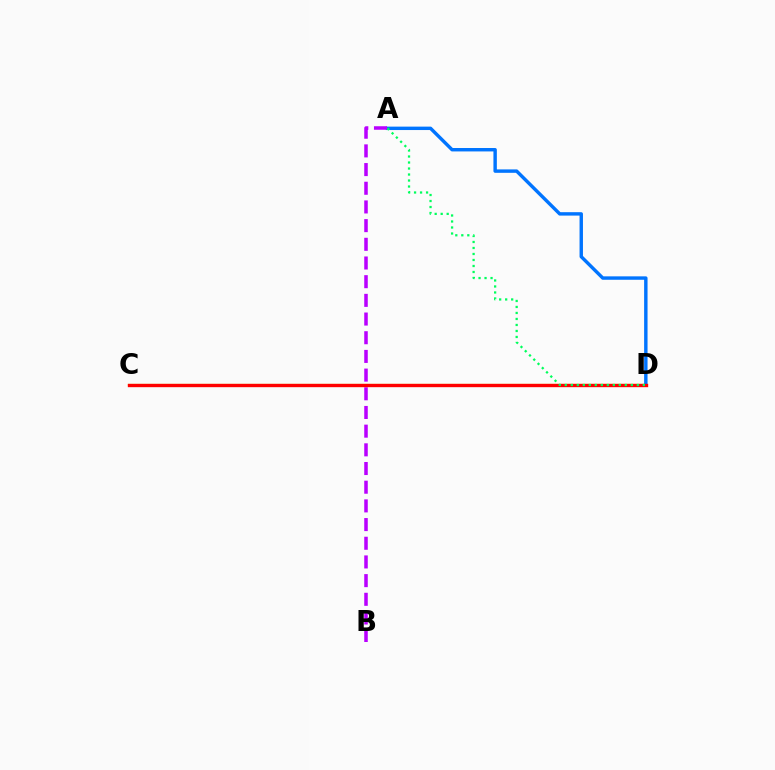{('C', 'D'): [{'color': '#d1ff00', 'line_style': 'solid', 'thickness': 1.59}, {'color': '#ff0000', 'line_style': 'solid', 'thickness': 2.41}], ('A', 'D'): [{'color': '#0074ff', 'line_style': 'solid', 'thickness': 2.46}, {'color': '#00ff5c', 'line_style': 'dotted', 'thickness': 1.63}], ('A', 'B'): [{'color': '#b900ff', 'line_style': 'dashed', 'thickness': 2.54}]}